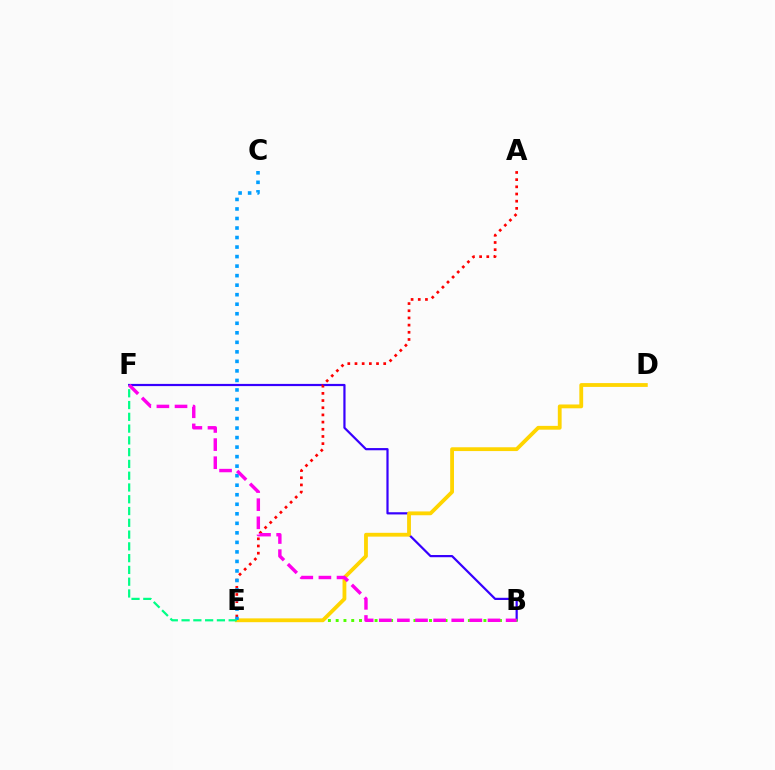{('B', 'F'): [{'color': '#3700ff', 'line_style': 'solid', 'thickness': 1.59}, {'color': '#ff00ed', 'line_style': 'dashed', 'thickness': 2.46}], ('A', 'E'): [{'color': '#ff0000', 'line_style': 'dotted', 'thickness': 1.95}], ('B', 'E'): [{'color': '#4fff00', 'line_style': 'dotted', 'thickness': 2.11}], ('D', 'E'): [{'color': '#ffd500', 'line_style': 'solid', 'thickness': 2.74}], ('C', 'E'): [{'color': '#009eff', 'line_style': 'dotted', 'thickness': 2.59}], ('E', 'F'): [{'color': '#00ff86', 'line_style': 'dashed', 'thickness': 1.6}]}